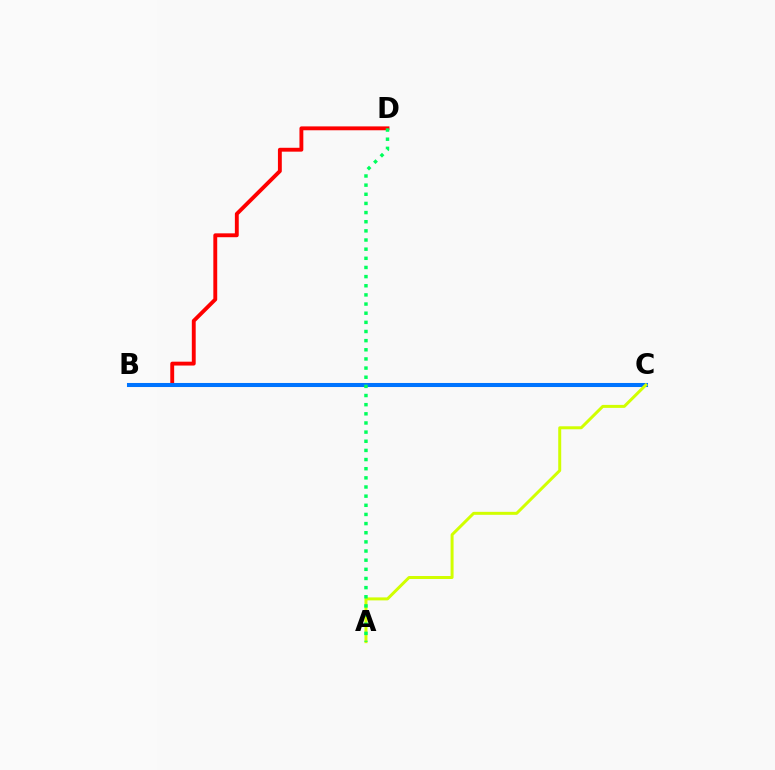{('B', 'C'): [{'color': '#b900ff', 'line_style': 'solid', 'thickness': 2.1}, {'color': '#0074ff', 'line_style': 'solid', 'thickness': 2.92}], ('B', 'D'): [{'color': '#ff0000', 'line_style': 'solid', 'thickness': 2.79}], ('A', 'C'): [{'color': '#d1ff00', 'line_style': 'solid', 'thickness': 2.15}], ('A', 'D'): [{'color': '#00ff5c', 'line_style': 'dotted', 'thickness': 2.49}]}